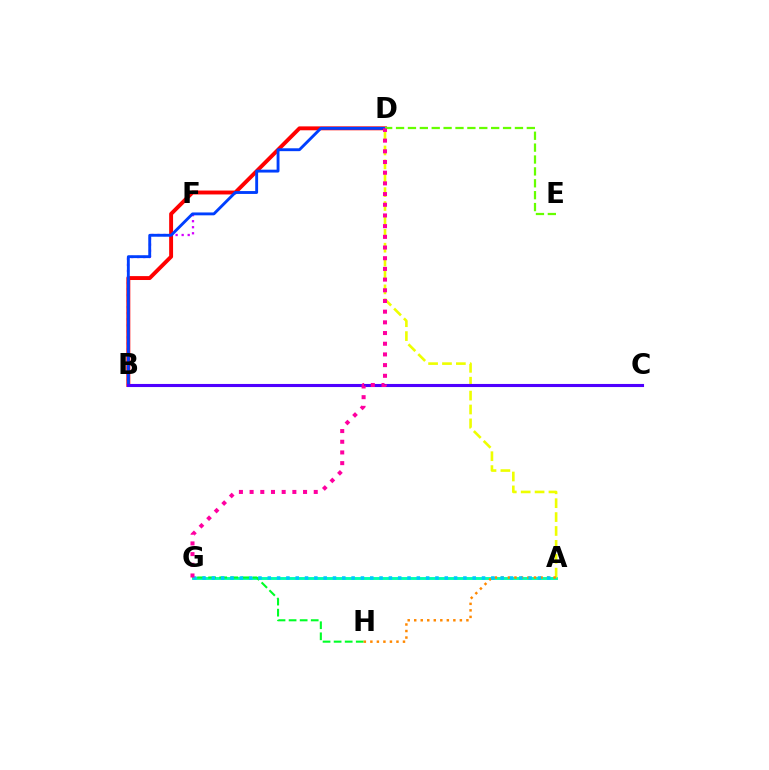{('B', 'F'): [{'color': '#d600ff', 'line_style': 'dotted', 'thickness': 1.64}], ('A', 'G'): [{'color': '#00ffaf', 'line_style': 'solid', 'thickness': 2.08}, {'color': '#00c7ff', 'line_style': 'dotted', 'thickness': 2.53}], ('G', 'H'): [{'color': '#00ff27', 'line_style': 'dashed', 'thickness': 1.5}], ('B', 'D'): [{'color': '#ff0000', 'line_style': 'solid', 'thickness': 2.82}, {'color': '#003fff', 'line_style': 'solid', 'thickness': 2.07}], ('A', 'D'): [{'color': '#eeff00', 'line_style': 'dashed', 'thickness': 1.89}], ('A', 'H'): [{'color': '#ff8800', 'line_style': 'dotted', 'thickness': 1.77}], ('D', 'E'): [{'color': '#66ff00', 'line_style': 'dashed', 'thickness': 1.62}], ('B', 'C'): [{'color': '#4f00ff', 'line_style': 'solid', 'thickness': 2.23}], ('D', 'G'): [{'color': '#ff00a0', 'line_style': 'dotted', 'thickness': 2.9}]}